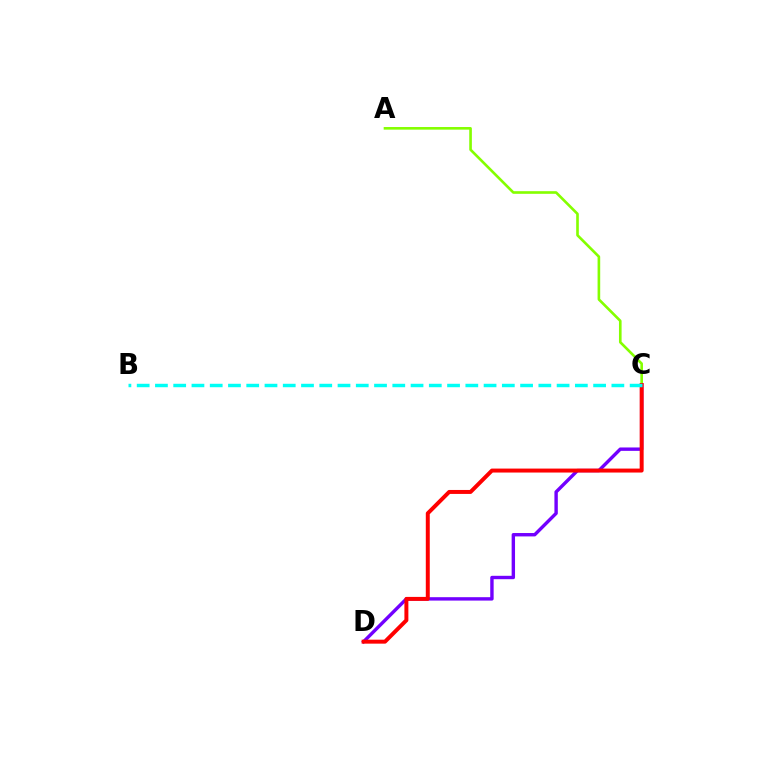{('C', 'D'): [{'color': '#7200ff', 'line_style': 'solid', 'thickness': 2.44}, {'color': '#ff0000', 'line_style': 'solid', 'thickness': 2.85}], ('A', 'C'): [{'color': '#84ff00', 'line_style': 'solid', 'thickness': 1.89}], ('B', 'C'): [{'color': '#00fff6', 'line_style': 'dashed', 'thickness': 2.48}]}